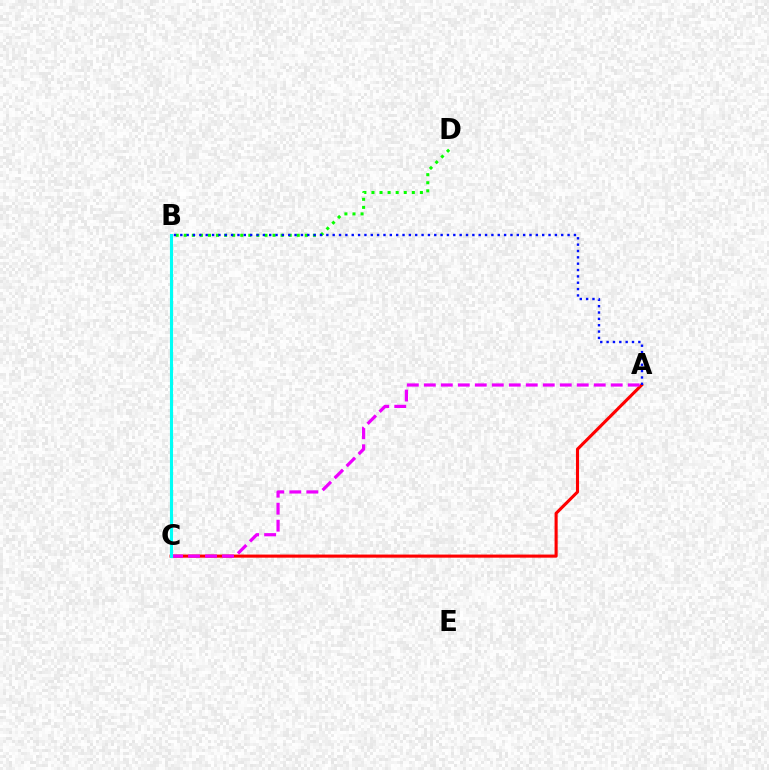{('B', 'D'): [{'color': '#08ff00', 'line_style': 'dotted', 'thickness': 2.19}], ('A', 'C'): [{'color': '#ff0000', 'line_style': 'solid', 'thickness': 2.23}, {'color': '#ee00ff', 'line_style': 'dashed', 'thickness': 2.31}], ('B', 'C'): [{'color': '#fcf500', 'line_style': 'dashed', 'thickness': 1.86}, {'color': '#00fff6', 'line_style': 'solid', 'thickness': 2.23}], ('A', 'B'): [{'color': '#0010ff', 'line_style': 'dotted', 'thickness': 1.72}]}